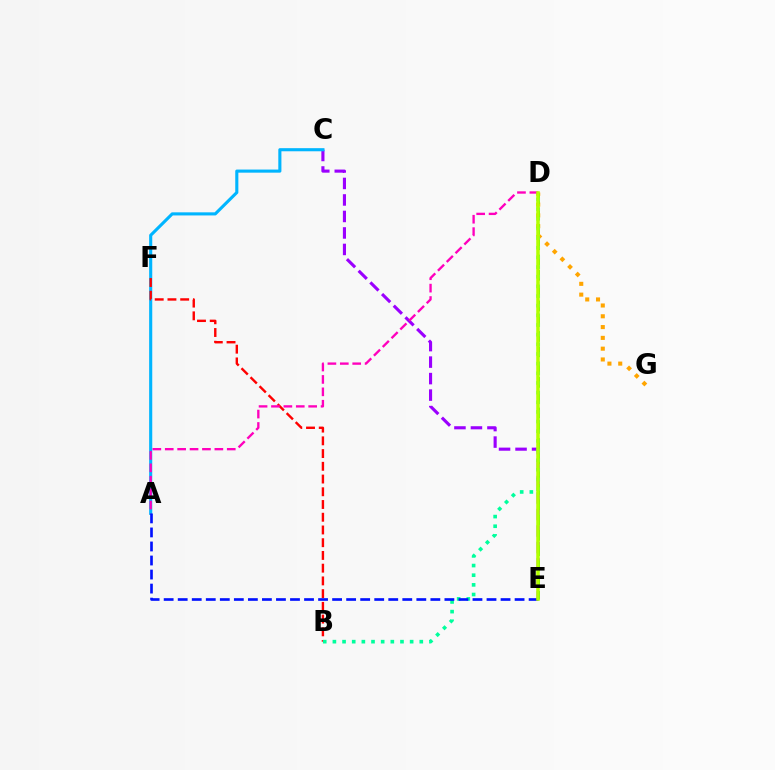{('D', 'G'): [{'color': '#ffa500', 'line_style': 'dotted', 'thickness': 2.93}], ('C', 'E'): [{'color': '#9b00ff', 'line_style': 'dashed', 'thickness': 2.24}], ('A', 'C'): [{'color': '#00b5ff', 'line_style': 'solid', 'thickness': 2.24}], ('D', 'E'): [{'color': '#08ff00', 'line_style': 'dashed', 'thickness': 2.08}, {'color': '#b3ff00', 'line_style': 'solid', 'thickness': 2.55}], ('B', 'F'): [{'color': '#ff0000', 'line_style': 'dashed', 'thickness': 1.73}], ('B', 'D'): [{'color': '#00ff9d', 'line_style': 'dotted', 'thickness': 2.62}], ('A', 'D'): [{'color': '#ff00bd', 'line_style': 'dashed', 'thickness': 1.68}], ('A', 'E'): [{'color': '#0010ff', 'line_style': 'dashed', 'thickness': 1.91}]}